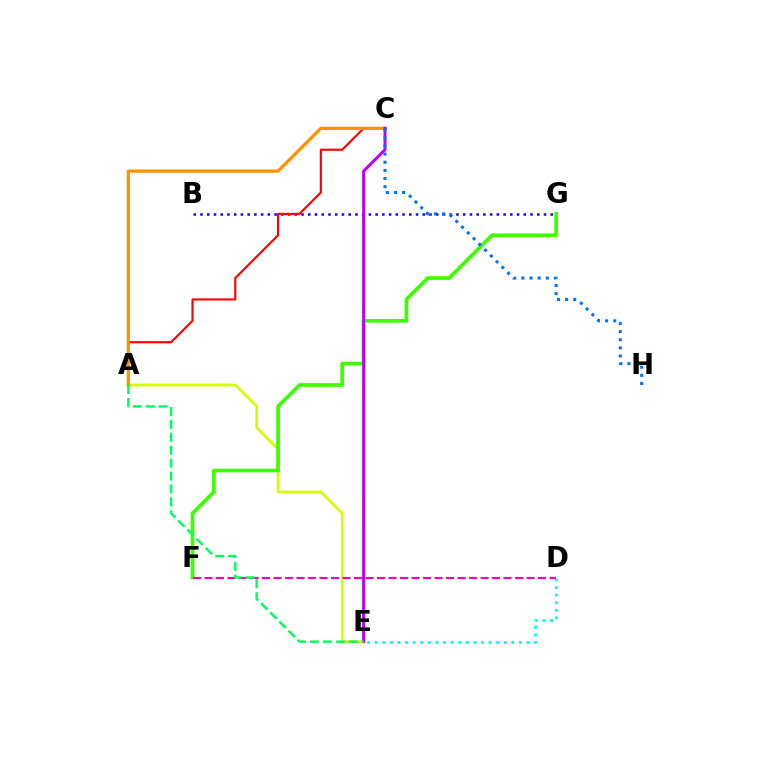{('B', 'G'): [{'color': '#2500ff', 'line_style': 'dotted', 'thickness': 1.83}], ('A', 'E'): [{'color': '#d1ff00', 'line_style': 'solid', 'thickness': 1.96}, {'color': '#00ff5c', 'line_style': 'dashed', 'thickness': 1.76}], ('F', 'G'): [{'color': '#3dff00', 'line_style': 'solid', 'thickness': 2.68}], ('D', 'E'): [{'color': '#00fff6', 'line_style': 'dotted', 'thickness': 2.06}], ('A', 'C'): [{'color': '#ff0000', 'line_style': 'solid', 'thickness': 1.54}, {'color': '#ff9400', 'line_style': 'solid', 'thickness': 2.35}], ('D', 'F'): [{'color': '#ff00ac', 'line_style': 'dashed', 'thickness': 1.56}], ('C', 'E'): [{'color': '#b900ff', 'line_style': 'solid', 'thickness': 2.15}], ('C', 'H'): [{'color': '#0074ff', 'line_style': 'dotted', 'thickness': 2.21}]}